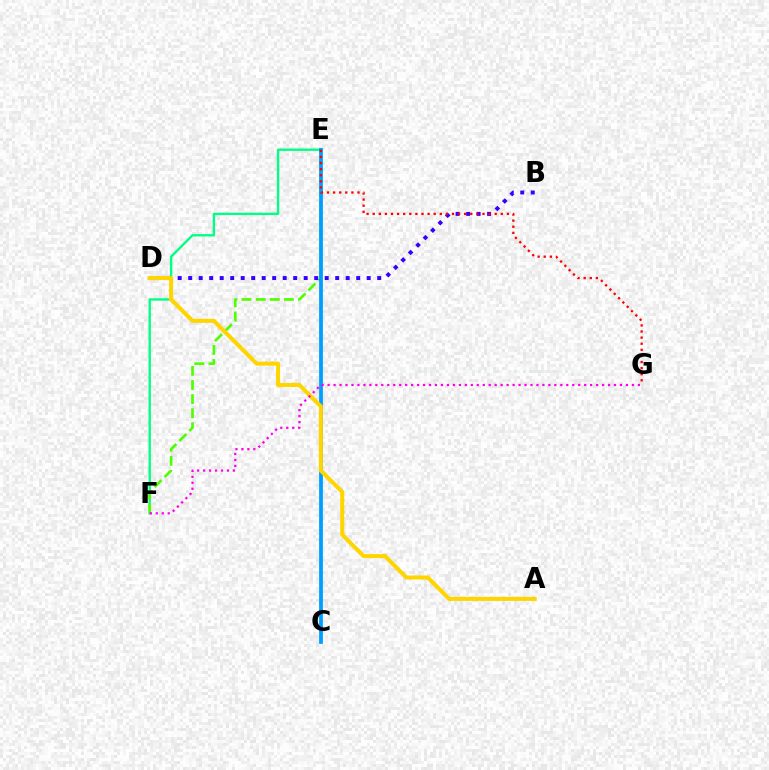{('E', 'F'): [{'color': '#00ff86', 'line_style': 'solid', 'thickness': 1.69}, {'color': '#4fff00', 'line_style': 'dashed', 'thickness': 1.92}], ('B', 'D'): [{'color': '#3700ff', 'line_style': 'dotted', 'thickness': 2.85}], ('C', 'E'): [{'color': '#009eff', 'line_style': 'solid', 'thickness': 2.72}], ('A', 'D'): [{'color': '#ffd500', 'line_style': 'solid', 'thickness': 2.91}], ('F', 'G'): [{'color': '#ff00ed', 'line_style': 'dotted', 'thickness': 1.62}], ('E', 'G'): [{'color': '#ff0000', 'line_style': 'dotted', 'thickness': 1.66}]}